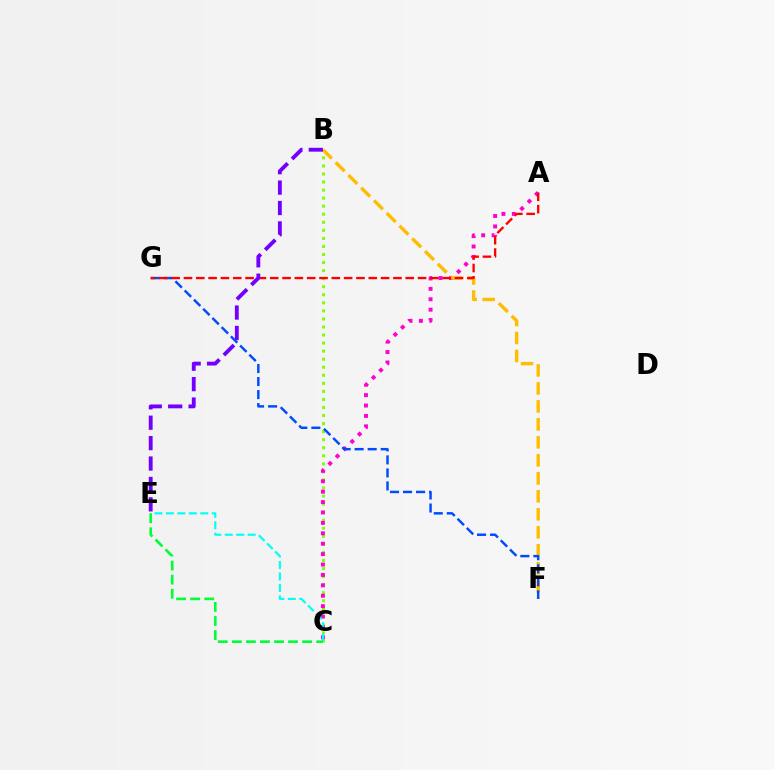{('B', 'C'): [{'color': '#84ff00', 'line_style': 'dotted', 'thickness': 2.19}], ('A', 'C'): [{'color': '#ff00cf', 'line_style': 'dotted', 'thickness': 2.83}], ('C', 'E'): [{'color': '#00fff6', 'line_style': 'dashed', 'thickness': 1.56}, {'color': '#00ff39', 'line_style': 'dashed', 'thickness': 1.91}], ('B', 'F'): [{'color': '#ffbd00', 'line_style': 'dashed', 'thickness': 2.44}], ('F', 'G'): [{'color': '#004bff', 'line_style': 'dashed', 'thickness': 1.77}], ('A', 'G'): [{'color': '#ff0000', 'line_style': 'dashed', 'thickness': 1.67}], ('B', 'E'): [{'color': '#7200ff', 'line_style': 'dashed', 'thickness': 2.77}]}